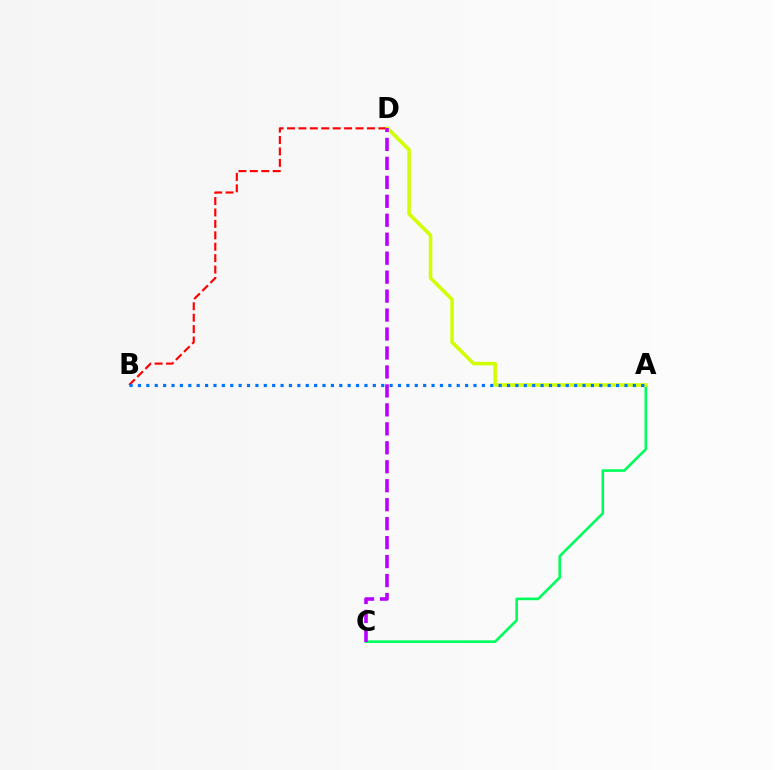{('A', 'C'): [{'color': '#00ff5c', 'line_style': 'solid', 'thickness': 1.9}], ('B', 'D'): [{'color': '#ff0000', 'line_style': 'dashed', 'thickness': 1.55}], ('A', 'D'): [{'color': '#d1ff00', 'line_style': 'solid', 'thickness': 2.57}], ('A', 'B'): [{'color': '#0074ff', 'line_style': 'dotted', 'thickness': 2.28}], ('C', 'D'): [{'color': '#b900ff', 'line_style': 'dashed', 'thickness': 2.58}]}